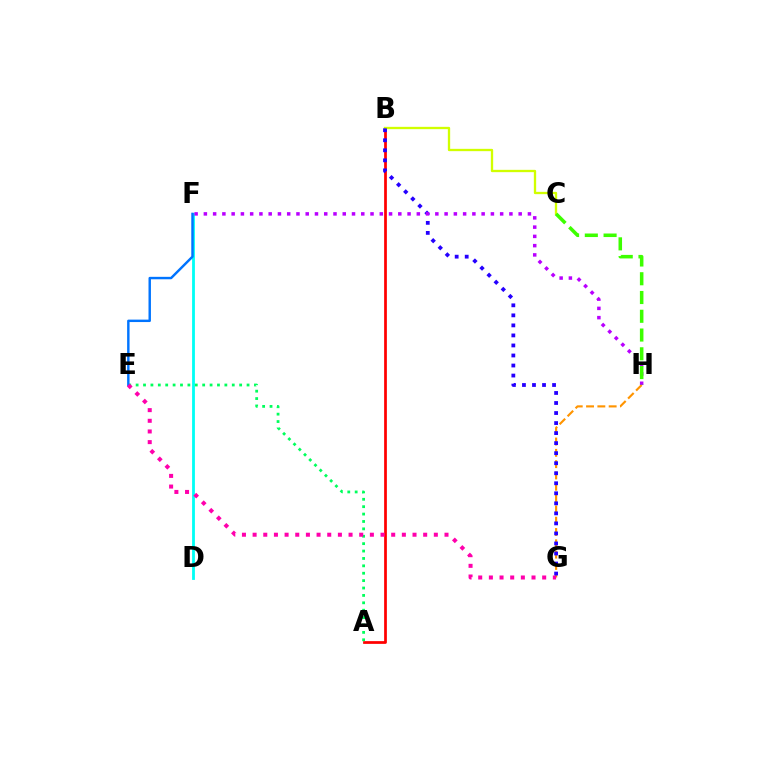{('D', 'F'): [{'color': '#00fff6', 'line_style': 'solid', 'thickness': 2.02}], ('G', 'H'): [{'color': '#ff9400', 'line_style': 'dashed', 'thickness': 1.54}], ('A', 'B'): [{'color': '#ff0000', 'line_style': 'solid', 'thickness': 1.97}], ('A', 'E'): [{'color': '#00ff5c', 'line_style': 'dotted', 'thickness': 2.01}], ('B', 'C'): [{'color': '#d1ff00', 'line_style': 'solid', 'thickness': 1.67}], ('E', 'F'): [{'color': '#0074ff', 'line_style': 'solid', 'thickness': 1.75}], ('E', 'G'): [{'color': '#ff00ac', 'line_style': 'dotted', 'thickness': 2.9}], ('B', 'G'): [{'color': '#2500ff', 'line_style': 'dotted', 'thickness': 2.73}], ('F', 'H'): [{'color': '#b900ff', 'line_style': 'dotted', 'thickness': 2.52}], ('C', 'H'): [{'color': '#3dff00', 'line_style': 'dashed', 'thickness': 2.55}]}